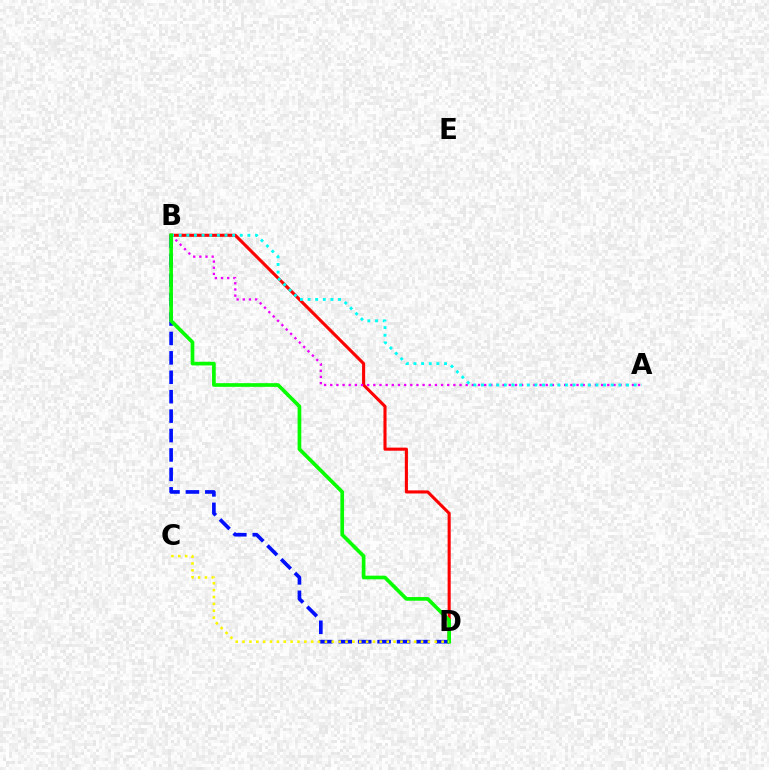{('B', 'D'): [{'color': '#ff0000', 'line_style': 'solid', 'thickness': 2.23}, {'color': '#0010ff', 'line_style': 'dashed', 'thickness': 2.64}, {'color': '#08ff00', 'line_style': 'solid', 'thickness': 2.65}], ('A', 'B'): [{'color': '#ee00ff', 'line_style': 'dotted', 'thickness': 1.67}, {'color': '#00fff6', 'line_style': 'dotted', 'thickness': 2.07}], ('C', 'D'): [{'color': '#fcf500', 'line_style': 'dotted', 'thickness': 1.87}]}